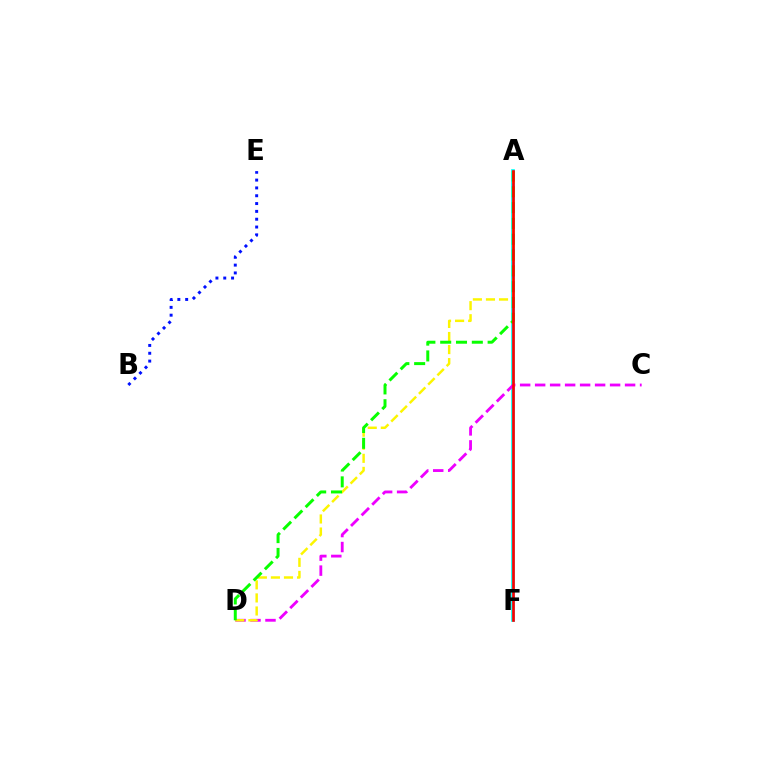{('A', 'F'): [{'color': '#00fff6', 'line_style': 'solid', 'thickness': 2.65}, {'color': '#ff0000', 'line_style': 'solid', 'thickness': 1.9}], ('C', 'D'): [{'color': '#ee00ff', 'line_style': 'dashed', 'thickness': 2.04}], ('A', 'D'): [{'color': '#fcf500', 'line_style': 'dashed', 'thickness': 1.77}, {'color': '#08ff00', 'line_style': 'dashed', 'thickness': 2.15}], ('B', 'E'): [{'color': '#0010ff', 'line_style': 'dotted', 'thickness': 2.13}]}